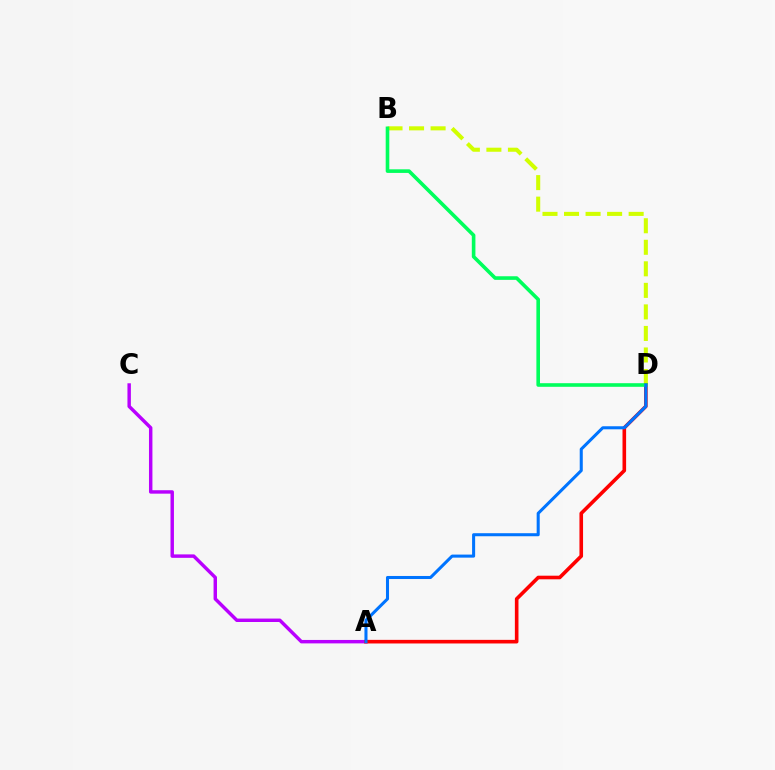{('A', 'C'): [{'color': '#b900ff', 'line_style': 'solid', 'thickness': 2.48}], ('B', 'D'): [{'color': '#d1ff00', 'line_style': 'dashed', 'thickness': 2.93}, {'color': '#00ff5c', 'line_style': 'solid', 'thickness': 2.6}], ('A', 'D'): [{'color': '#ff0000', 'line_style': 'solid', 'thickness': 2.6}, {'color': '#0074ff', 'line_style': 'solid', 'thickness': 2.2}]}